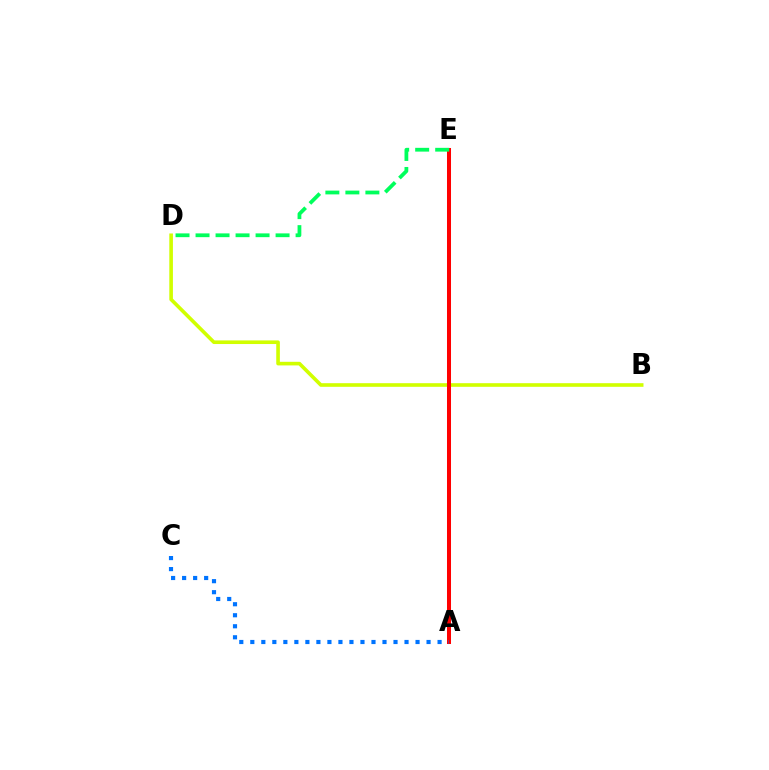{('A', 'E'): [{'color': '#b900ff', 'line_style': 'dotted', 'thickness': 2.11}, {'color': '#ff0000', 'line_style': 'solid', 'thickness': 2.89}], ('B', 'D'): [{'color': '#d1ff00', 'line_style': 'solid', 'thickness': 2.61}], ('A', 'C'): [{'color': '#0074ff', 'line_style': 'dotted', 'thickness': 2.99}], ('D', 'E'): [{'color': '#00ff5c', 'line_style': 'dashed', 'thickness': 2.72}]}